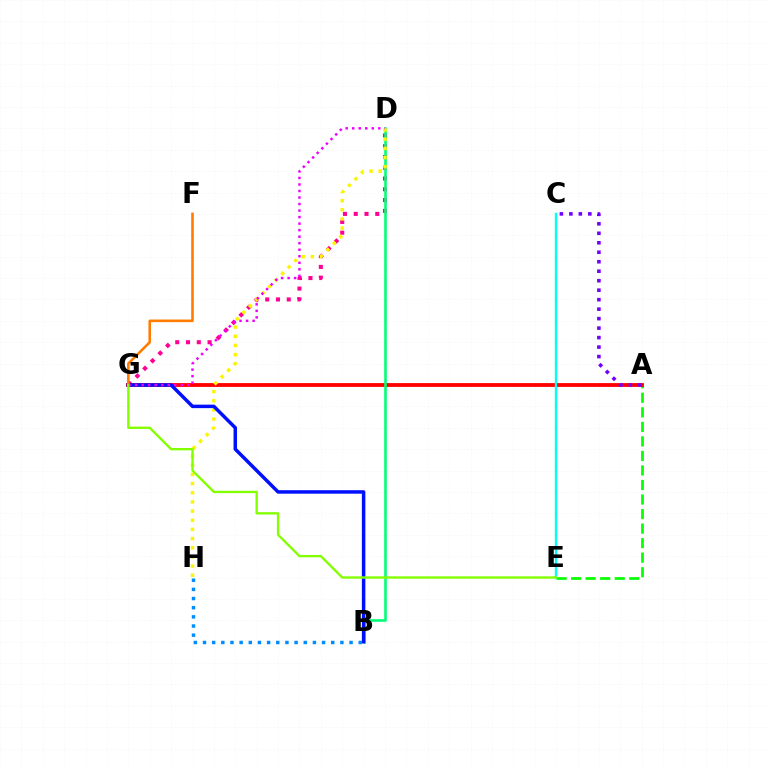{('D', 'G'): [{'color': '#ff0094', 'line_style': 'dotted', 'thickness': 2.93}, {'color': '#ee00ff', 'line_style': 'dotted', 'thickness': 1.77}], ('A', 'E'): [{'color': '#08ff00', 'line_style': 'dashed', 'thickness': 1.97}], ('A', 'G'): [{'color': '#ff0000', 'line_style': 'solid', 'thickness': 2.74}], ('A', 'C'): [{'color': '#7200ff', 'line_style': 'dotted', 'thickness': 2.58}], ('C', 'E'): [{'color': '#00fff6', 'line_style': 'solid', 'thickness': 1.73}], ('B', 'D'): [{'color': '#00ff74', 'line_style': 'solid', 'thickness': 1.87}], ('D', 'H'): [{'color': '#fcf500', 'line_style': 'dotted', 'thickness': 2.49}], ('B', 'H'): [{'color': '#008cff', 'line_style': 'dotted', 'thickness': 2.49}], ('B', 'G'): [{'color': '#0010ff', 'line_style': 'solid', 'thickness': 2.51}], ('F', 'G'): [{'color': '#ff7c00', 'line_style': 'solid', 'thickness': 1.87}], ('E', 'G'): [{'color': '#84ff00', 'line_style': 'solid', 'thickness': 1.69}]}